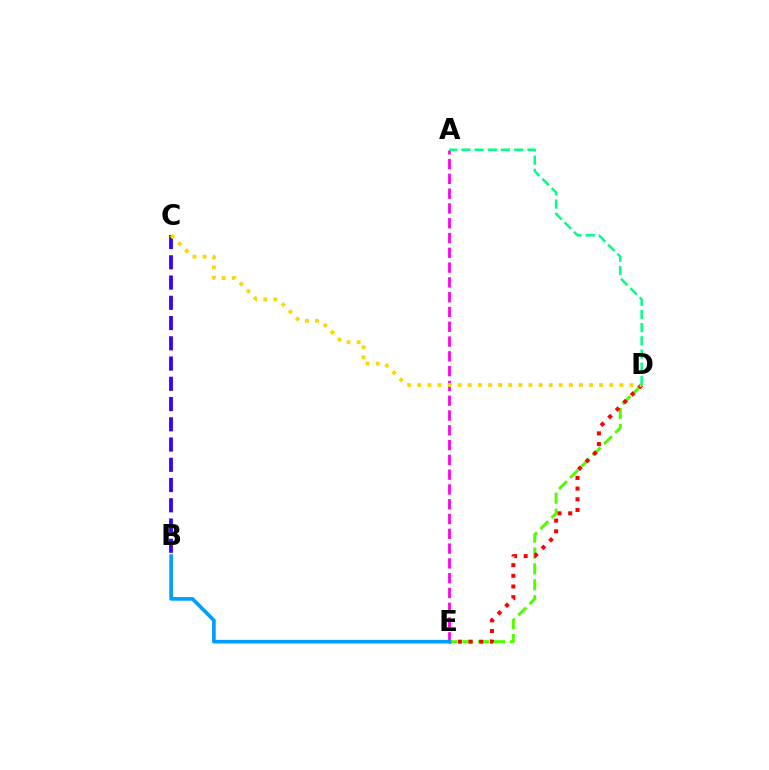{('D', 'E'): [{'color': '#4fff00', 'line_style': 'dashed', 'thickness': 2.16}, {'color': '#ff0000', 'line_style': 'dotted', 'thickness': 2.9}], ('B', 'C'): [{'color': '#3700ff', 'line_style': 'dashed', 'thickness': 2.75}], ('A', 'E'): [{'color': '#ff00ed', 'line_style': 'dashed', 'thickness': 2.01}], ('C', 'D'): [{'color': '#ffd500', 'line_style': 'dotted', 'thickness': 2.74}], ('A', 'D'): [{'color': '#00ff86', 'line_style': 'dashed', 'thickness': 1.79}], ('B', 'E'): [{'color': '#009eff', 'line_style': 'solid', 'thickness': 2.62}]}